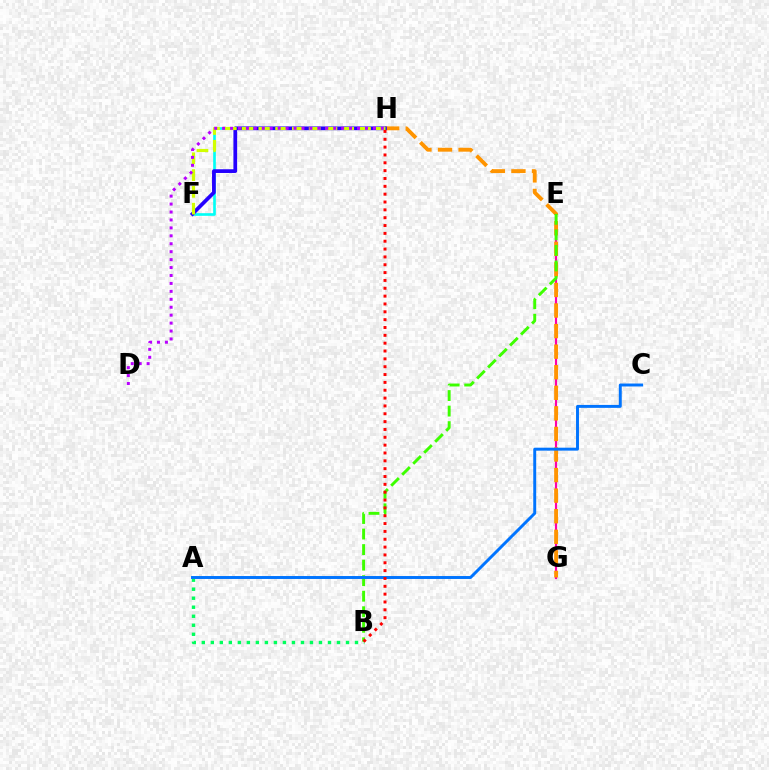{('F', 'H'): [{'color': '#00fff6', 'line_style': 'solid', 'thickness': 1.91}, {'color': '#2500ff', 'line_style': 'solid', 'thickness': 2.68}, {'color': '#d1ff00', 'line_style': 'dashed', 'thickness': 2.28}], ('E', 'G'): [{'color': '#ff00ac', 'line_style': 'solid', 'thickness': 1.56}], ('G', 'H'): [{'color': '#ff9400', 'line_style': 'dashed', 'thickness': 2.79}], ('A', 'B'): [{'color': '#00ff5c', 'line_style': 'dotted', 'thickness': 2.45}], ('B', 'E'): [{'color': '#3dff00', 'line_style': 'dashed', 'thickness': 2.11}], ('D', 'H'): [{'color': '#b900ff', 'line_style': 'dotted', 'thickness': 2.16}], ('A', 'C'): [{'color': '#0074ff', 'line_style': 'solid', 'thickness': 2.12}], ('B', 'H'): [{'color': '#ff0000', 'line_style': 'dotted', 'thickness': 2.13}]}